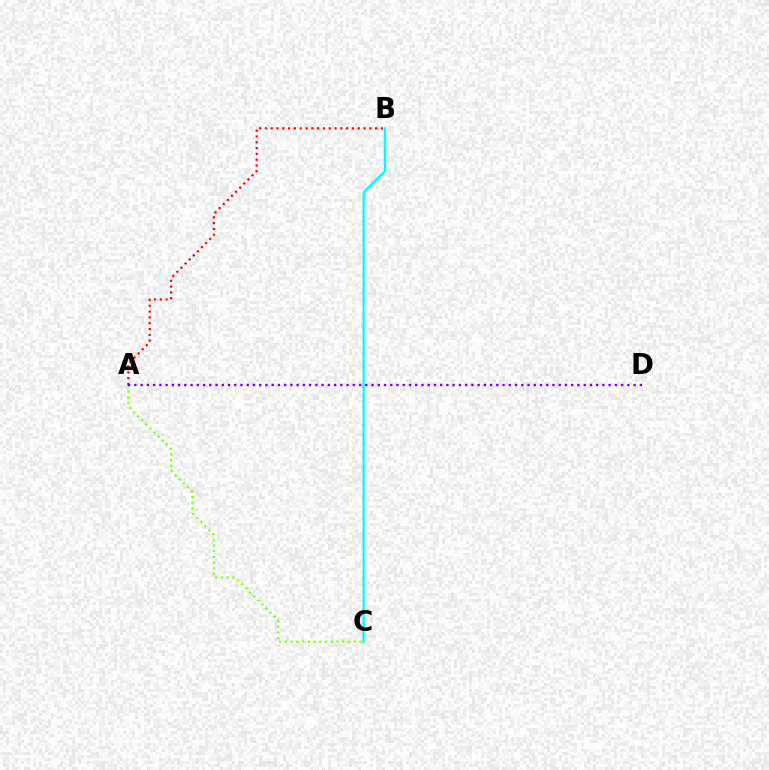{('A', 'C'): [{'color': '#84ff00', 'line_style': 'dotted', 'thickness': 1.56}], ('A', 'B'): [{'color': '#ff0000', 'line_style': 'dotted', 'thickness': 1.58}], ('A', 'D'): [{'color': '#7200ff', 'line_style': 'dotted', 'thickness': 1.7}], ('B', 'C'): [{'color': '#00fff6', 'line_style': 'solid', 'thickness': 1.64}]}